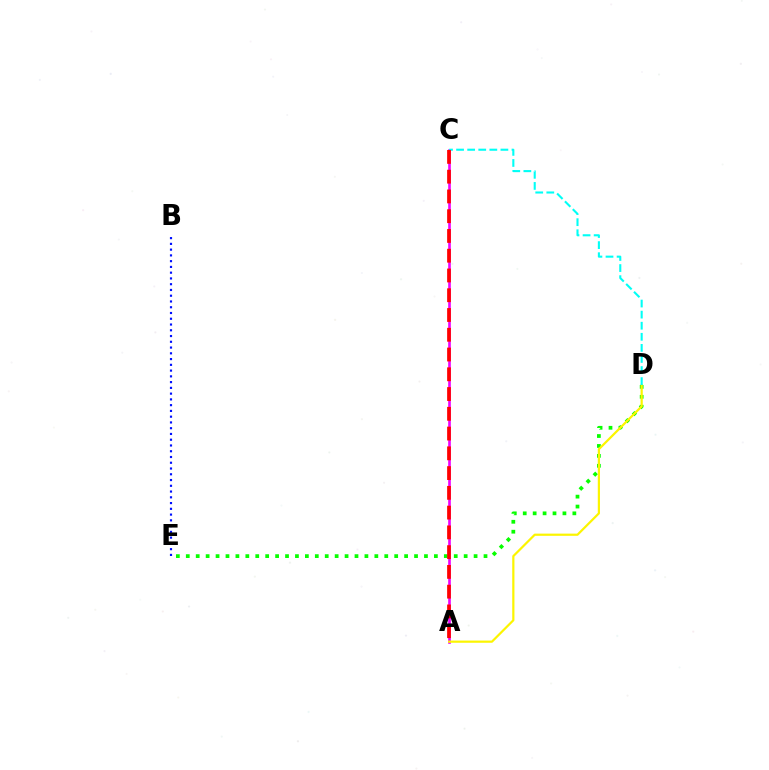{('A', 'C'): [{'color': '#ee00ff', 'line_style': 'solid', 'thickness': 1.9}, {'color': '#ff0000', 'line_style': 'dashed', 'thickness': 2.68}], ('D', 'E'): [{'color': '#08ff00', 'line_style': 'dotted', 'thickness': 2.7}], ('A', 'D'): [{'color': '#fcf500', 'line_style': 'solid', 'thickness': 1.59}], ('B', 'E'): [{'color': '#0010ff', 'line_style': 'dotted', 'thickness': 1.56}], ('C', 'D'): [{'color': '#00fff6', 'line_style': 'dashed', 'thickness': 1.51}]}